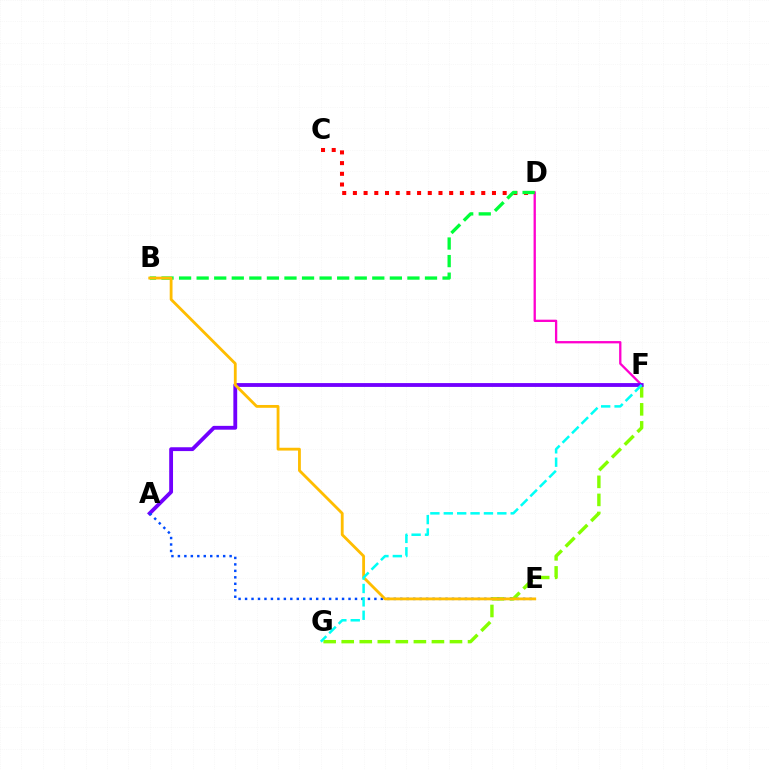{('D', 'F'): [{'color': '#ff00cf', 'line_style': 'solid', 'thickness': 1.66}], ('F', 'G'): [{'color': '#84ff00', 'line_style': 'dashed', 'thickness': 2.45}, {'color': '#00fff6', 'line_style': 'dashed', 'thickness': 1.82}], ('C', 'D'): [{'color': '#ff0000', 'line_style': 'dotted', 'thickness': 2.91}], ('A', 'F'): [{'color': '#7200ff', 'line_style': 'solid', 'thickness': 2.76}], ('A', 'E'): [{'color': '#004bff', 'line_style': 'dotted', 'thickness': 1.76}], ('B', 'D'): [{'color': '#00ff39', 'line_style': 'dashed', 'thickness': 2.39}], ('B', 'E'): [{'color': '#ffbd00', 'line_style': 'solid', 'thickness': 2.03}]}